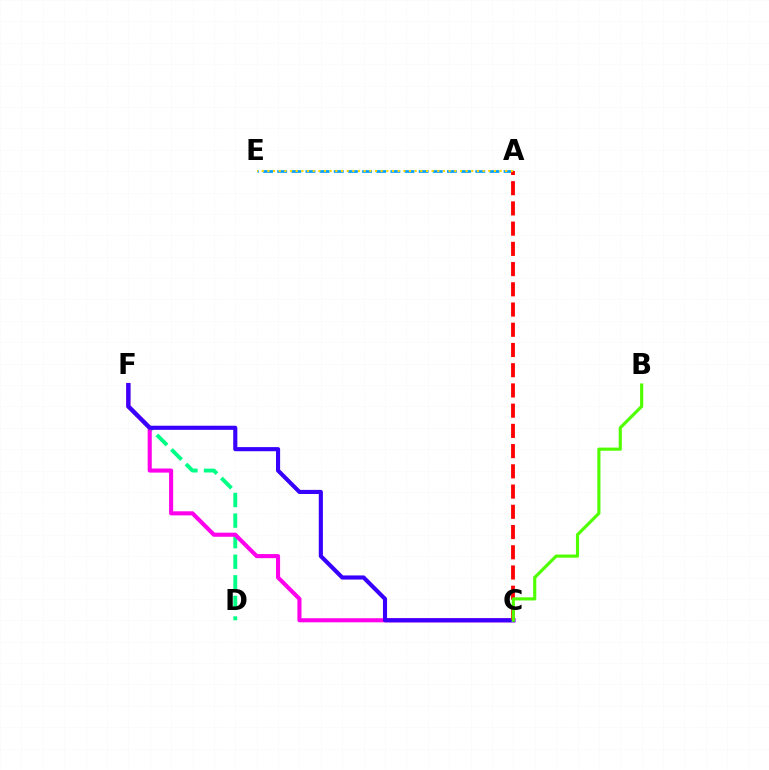{('D', 'F'): [{'color': '#00ff86', 'line_style': 'dashed', 'thickness': 2.8}], ('C', 'F'): [{'color': '#ff00ed', 'line_style': 'solid', 'thickness': 2.94}, {'color': '#3700ff', 'line_style': 'solid', 'thickness': 2.97}], ('A', 'E'): [{'color': '#009eff', 'line_style': 'dashed', 'thickness': 1.92}, {'color': '#ffd500', 'line_style': 'dotted', 'thickness': 1.54}], ('A', 'C'): [{'color': '#ff0000', 'line_style': 'dashed', 'thickness': 2.75}], ('B', 'C'): [{'color': '#4fff00', 'line_style': 'solid', 'thickness': 2.26}]}